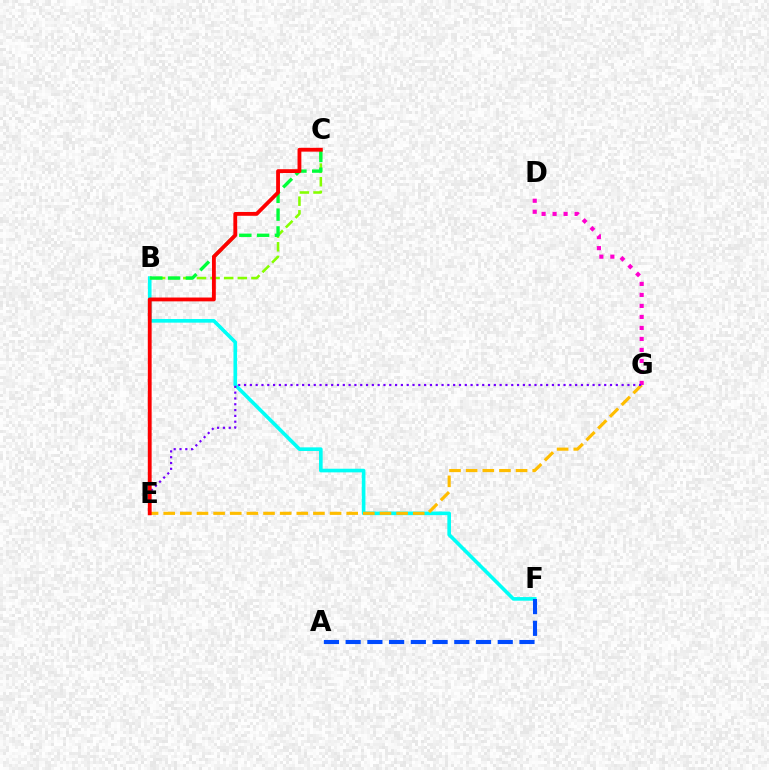{('B', 'F'): [{'color': '#00fff6', 'line_style': 'solid', 'thickness': 2.61}], ('B', 'C'): [{'color': '#84ff00', 'line_style': 'dashed', 'thickness': 1.85}, {'color': '#00ff39', 'line_style': 'dashed', 'thickness': 2.42}], ('E', 'G'): [{'color': '#ffbd00', 'line_style': 'dashed', 'thickness': 2.26}, {'color': '#7200ff', 'line_style': 'dotted', 'thickness': 1.58}], ('D', 'G'): [{'color': '#ff00cf', 'line_style': 'dotted', 'thickness': 2.99}], ('A', 'F'): [{'color': '#004bff', 'line_style': 'dashed', 'thickness': 2.95}], ('C', 'E'): [{'color': '#ff0000', 'line_style': 'solid', 'thickness': 2.75}]}